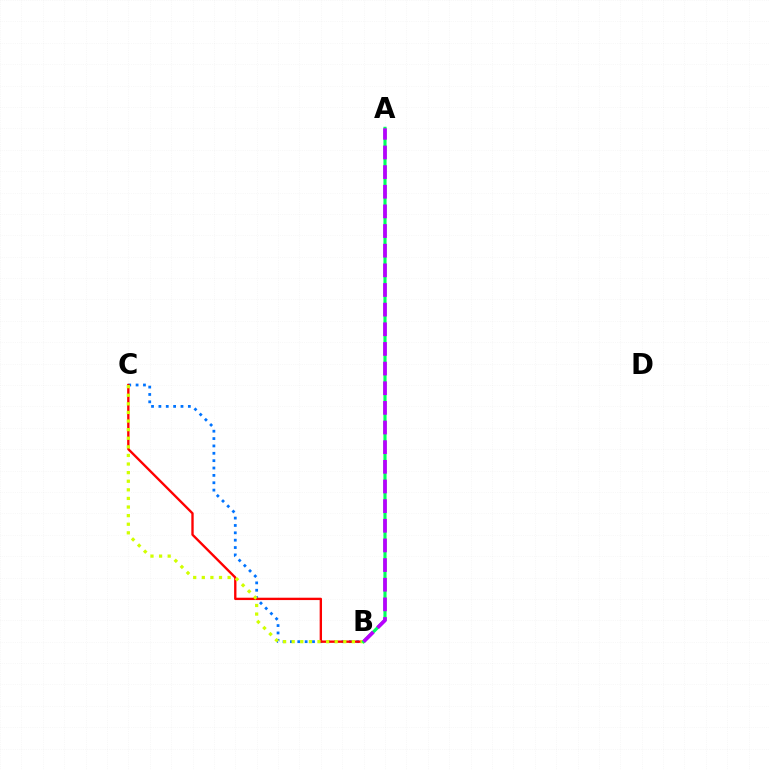{('B', 'C'): [{'color': '#0074ff', 'line_style': 'dotted', 'thickness': 2.0}, {'color': '#ff0000', 'line_style': 'solid', 'thickness': 1.69}, {'color': '#d1ff00', 'line_style': 'dotted', 'thickness': 2.34}], ('A', 'B'): [{'color': '#00ff5c', 'line_style': 'solid', 'thickness': 2.25}, {'color': '#b900ff', 'line_style': 'dashed', 'thickness': 2.67}]}